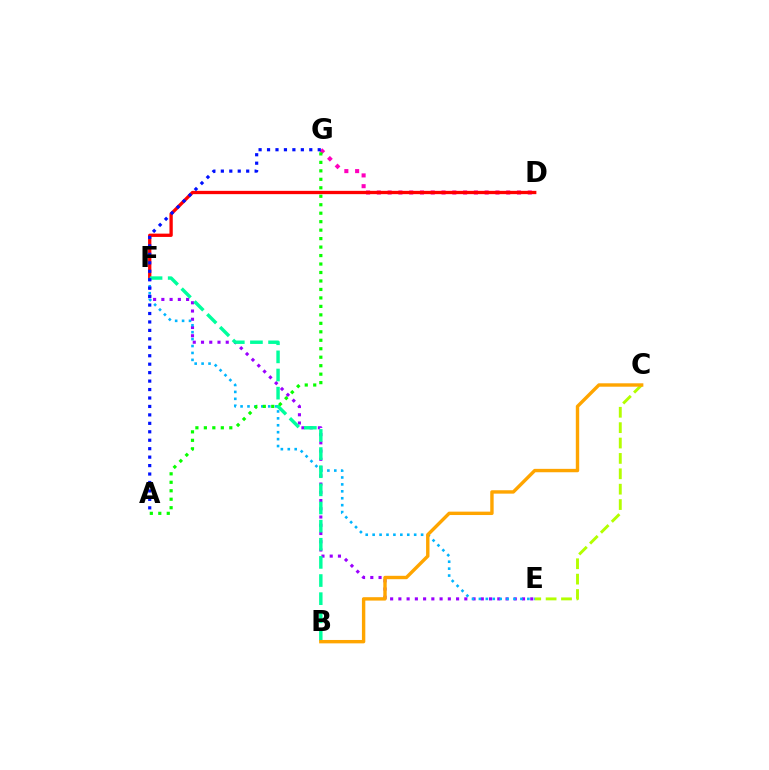{('D', 'G'): [{'color': '#ff00bd', 'line_style': 'dotted', 'thickness': 2.93}], ('E', 'F'): [{'color': '#9b00ff', 'line_style': 'dotted', 'thickness': 2.24}, {'color': '#00b5ff', 'line_style': 'dotted', 'thickness': 1.88}], ('D', 'F'): [{'color': '#ff0000', 'line_style': 'solid', 'thickness': 2.38}], ('C', 'E'): [{'color': '#b3ff00', 'line_style': 'dashed', 'thickness': 2.09}], ('B', 'F'): [{'color': '#00ff9d', 'line_style': 'dashed', 'thickness': 2.46}], ('B', 'C'): [{'color': '#ffa500', 'line_style': 'solid', 'thickness': 2.45}], ('A', 'G'): [{'color': '#0010ff', 'line_style': 'dotted', 'thickness': 2.3}, {'color': '#08ff00', 'line_style': 'dotted', 'thickness': 2.3}]}